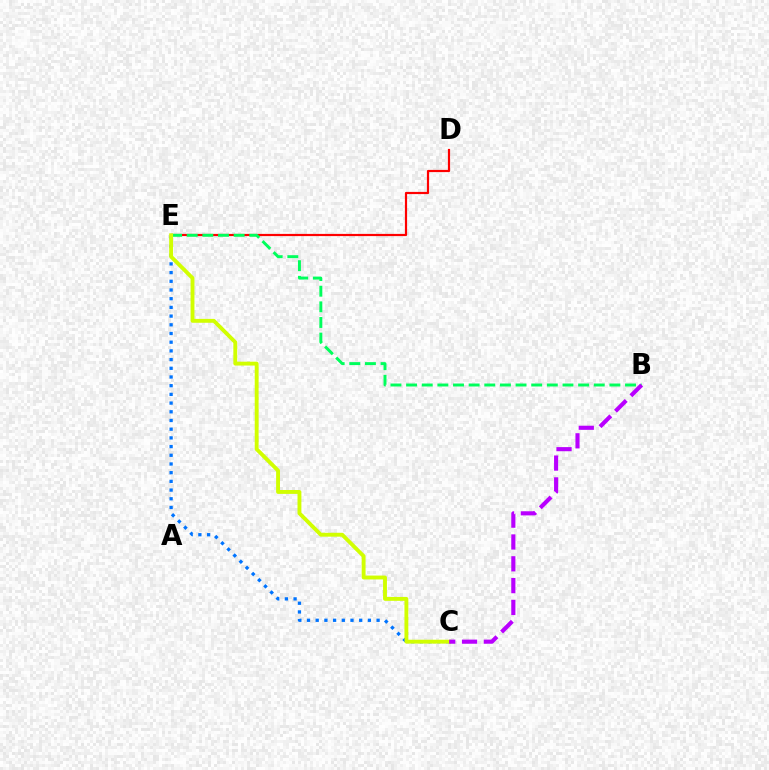{('C', 'E'): [{'color': '#0074ff', 'line_style': 'dotted', 'thickness': 2.36}, {'color': '#d1ff00', 'line_style': 'solid', 'thickness': 2.79}], ('D', 'E'): [{'color': '#ff0000', 'line_style': 'solid', 'thickness': 1.58}], ('B', 'E'): [{'color': '#00ff5c', 'line_style': 'dashed', 'thickness': 2.12}], ('B', 'C'): [{'color': '#b900ff', 'line_style': 'dashed', 'thickness': 2.97}]}